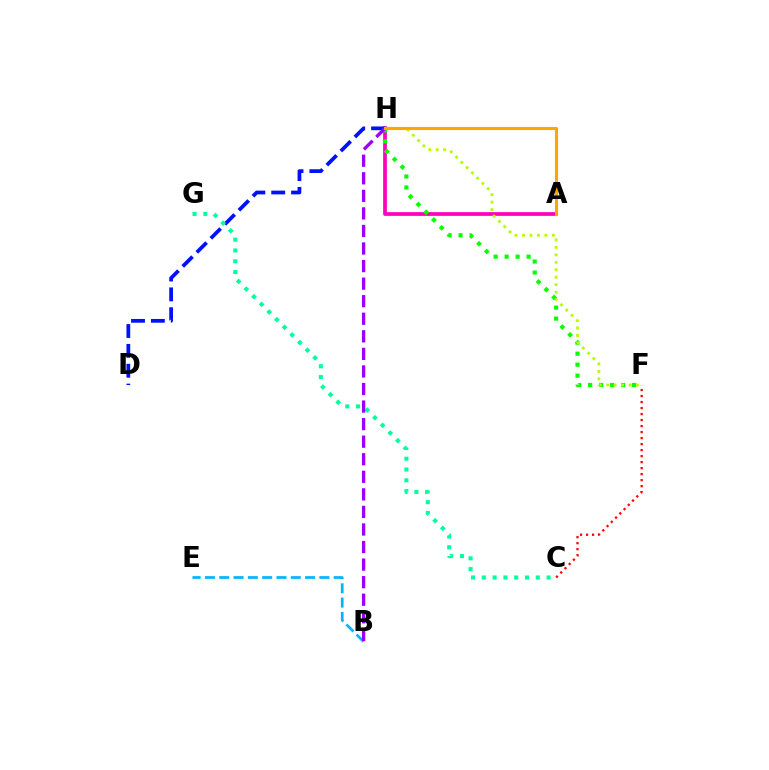{('B', 'E'): [{'color': '#00b5ff', 'line_style': 'dashed', 'thickness': 1.94}], ('C', 'F'): [{'color': '#ff0000', 'line_style': 'dotted', 'thickness': 1.63}], ('A', 'H'): [{'color': '#ff00bd', 'line_style': 'solid', 'thickness': 2.69}, {'color': '#ffa500', 'line_style': 'solid', 'thickness': 2.25}], ('D', 'H'): [{'color': '#0010ff', 'line_style': 'dashed', 'thickness': 2.7}], ('C', 'G'): [{'color': '#00ff9d', 'line_style': 'dotted', 'thickness': 2.93}], ('F', 'H'): [{'color': '#08ff00', 'line_style': 'dotted', 'thickness': 2.99}, {'color': '#b3ff00', 'line_style': 'dotted', 'thickness': 2.03}], ('B', 'H'): [{'color': '#9b00ff', 'line_style': 'dashed', 'thickness': 2.39}]}